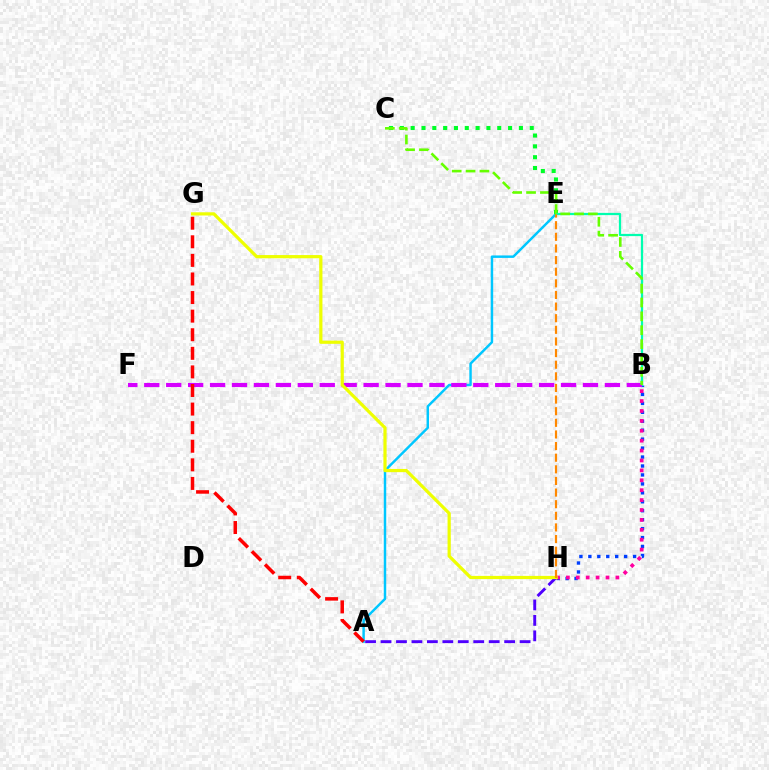{('B', 'H'): [{'color': '#003fff', 'line_style': 'dotted', 'thickness': 2.43}, {'color': '#ff00a0', 'line_style': 'dotted', 'thickness': 2.69}], ('A', 'H'): [{'color': '#4f00ff', 'line_style': 'dashed', 'thickness': 2.1}], ('A', 'E'): [{'color': '#00c7ff', 'line_style': 'solid', 'thickness': 1.77}], ('C', 'E'): [{'color': '#00ff27', 'line_style': 'dotted', 'thickness': 2.94}], ('B', 'E'): [{'color': '#00ffaf', 'line_style': 'solid', 'thickness': 1.61}], ('B', 'F'): [{'color': '#d600ff', 'line_style': 'dashed', 'thickness': 2.98}], ('G', 'H'): [{'color': '#eeff00', 'line_style': 'solid', 'thickness': 2.31}], ('E', 'H'): [{'color': '#ff8800', 'line_style': 'dashed', 'thickness': 1.58}], ('A', 'G'): [{'color': '#ff0000', 'line_style': 'dashed', 'thickness': 2.53}], ('B', 'C'): [{'color': '#66ff00', 'line_style': 'dashed', 'thickness': 1.88}]}